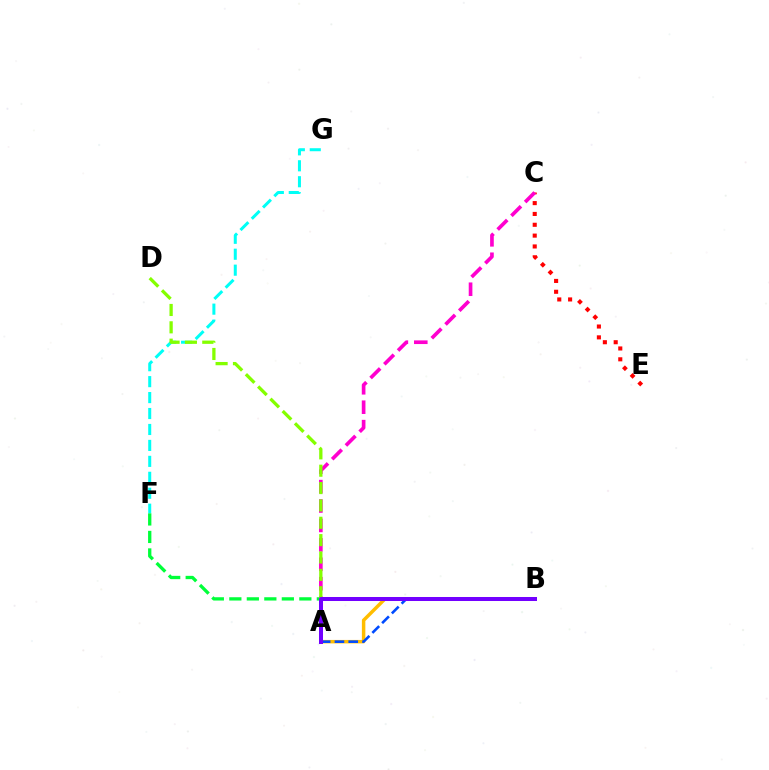{('C', 'E'): [{'color': '#ff0000', 'line_style': 'dotted', 'thickness': 2.94}], ('F', 'G'): [{'color': '#00fff6', 'line_style': 'dashed', 'thickness': 2.17}], ('B', 'F'): [{'color': '#00ff39', 'line_style': 'dashed', 'thickness': 2.38}], ('A', 'C'): [{'color': '#ff00cf', 'line_style': 'dashed', 'thickness': 2.64}], ('A', 'B'): [{'color': '#ffbd00', 'line_style': 'solid', 'thickness': 2.5}, {'color': '#004bff', 'line_style': 'dashed', 'thickness': 1.87}, {'color': '#7200ff', 'line_style': 'solid', 'thickness': 2.89}], ('A', 'D'): [{'color': '#84ff00', 'line_style': 'dashed', 'thickness': 2.36}]}